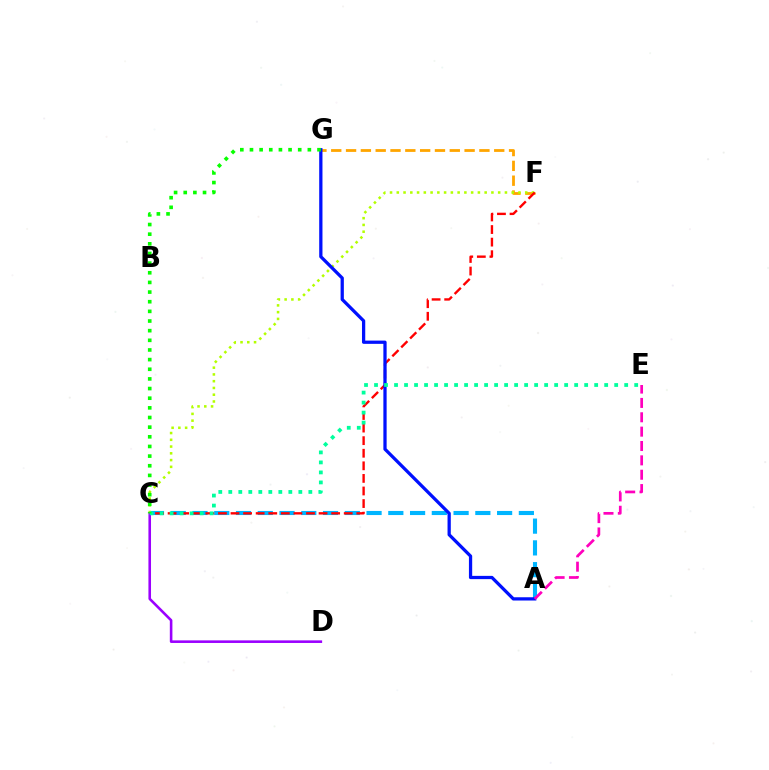{('F', 'G'): [{'color': '#ffa500', 'line_style': 'dashed', 'thickness': 2.01}], ('A', 'C'): [{'color': '#00b5ff', 'line_style': 'dashed', 'thickness': 2.96}], ('C', 'F'): [{'color': '#b3ff00', 'line_style': 'dotted', 'thickness': 1.84}, {'color': '#ff0000', 'line_style': 'dashed', 'thickness': 1.71}], ('A', 'G'): [{'color': '#0010ff', 'line_style': 'solid', 'thickness': 2.35}], ('A', 'E'): [{'color': '#ff00bd', 'line_style': 'dashed', 'thickness': 1.95}], ('C', 'D'): [{'color': '#9b00ff', 'line_style': 'solid', 'thickness': 1.86}], ('C', 'E'): [{'color': '#00ff9d', 'line_style': 'dotted', 'thickness': 2.72}], ('C', 'G'): [{'color': '#08ff00', 'line_style': 'dotted', 'thickness': 2.62}]}